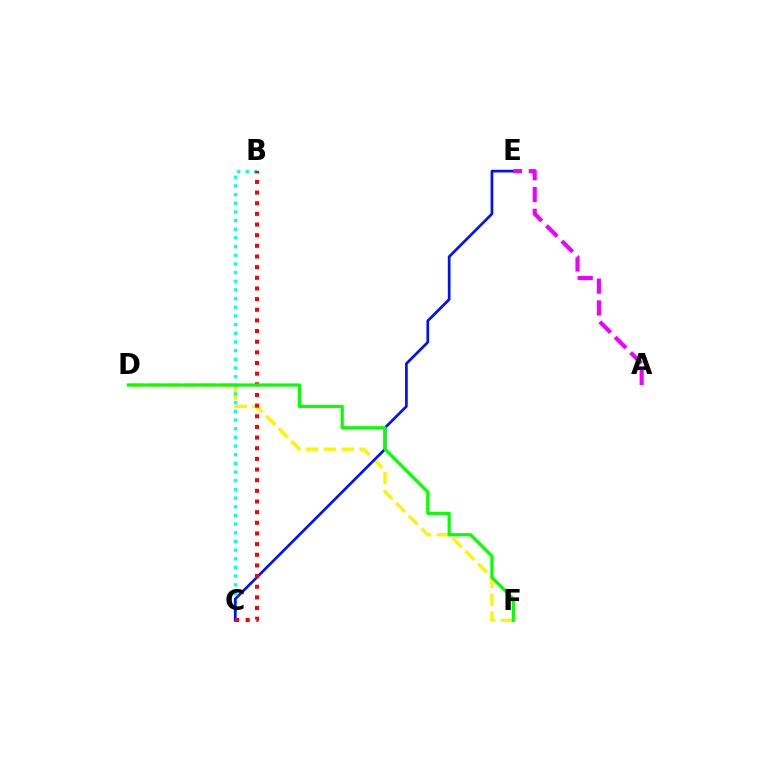{('D', 'F'): [{'color': '#fcf500', 'line_style': 'dashed', 'thickness': 2.42}, {'color': '#08ff00', 'line_style': 'solid', 'thickness': 2.29}], ('B', 'C'): [{'color': '#00fff6', 'line_style': 'dotted', 'thickness': 2.36}, {'color': '#ff0000', 'line_style': 'dotted', 'thickness': 2.89}], ('C', 'E'): [{'color': '#0010ff', 'line_style': 'solid', 'thickness': 1.94}], ('A', 'E'): [{'color': '#ee00ff', 'line_style': 'dashed', 'thickness': 2.96}]}